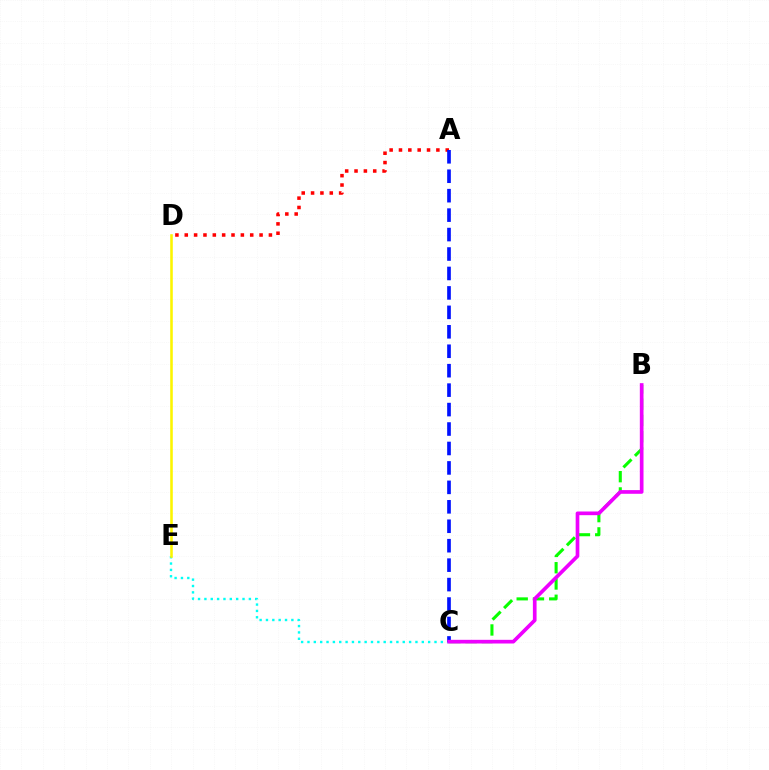{('B', 'C'): [{'color': '#08ff00', 'line_style': 'dashed', 'thickness': 2.21}, {'color': '#ee00ff', 'line_style': 'solid', 'thickness': 2.65}], ('C', 'E'): [{'color': '#00fff6', 'line_style': 'dotted', 'thickness': 1.73}], ('A', 'D'): [{'color': '#ff0000', 'line_style': 'dotted', 'thickness': 2.54}], ('D', 'E'): [{'color': '#fcf500', 'line_style': 'solid', 'thickness': 1.86}], ('A', 'C'): [{'color': '#0010ff', 'line_style': 'dashed', 'thickness': 2.64}]}